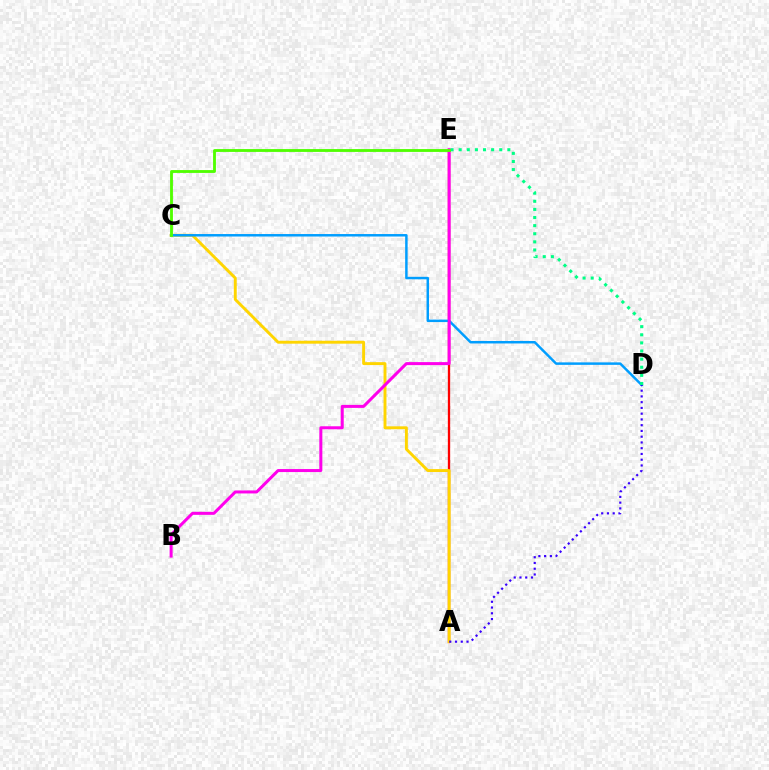{('A', 'E'): [{'color': '#ff0000', 'line_style': 'solid', 'thickness': 1.67}], ('A', 'C'): [{'color': '#ffd500', 'line_style': 'solid', 'thickness': 2.1}], ('C', 'D'): [{'color': '#009eff', 'line_style': 'solid', 'thickness': 1.78}], ('B', 'E'): [{'color': '#ff00ed', 'line_style': 'solid', 'thickness': 2.17}], ('D', 'E'): [{'color': '#00ff86', 'line_style': 'dotted', 'thickness': 2.2}], ('C', 'E'): [{'color': '#4fff00', 'line_style': 'solid', 'thickness': 2.04}], ('A', 'D'): [{'color': '#3700ff', 'line_style': 'dotted', 'thickness': 1.56}]}